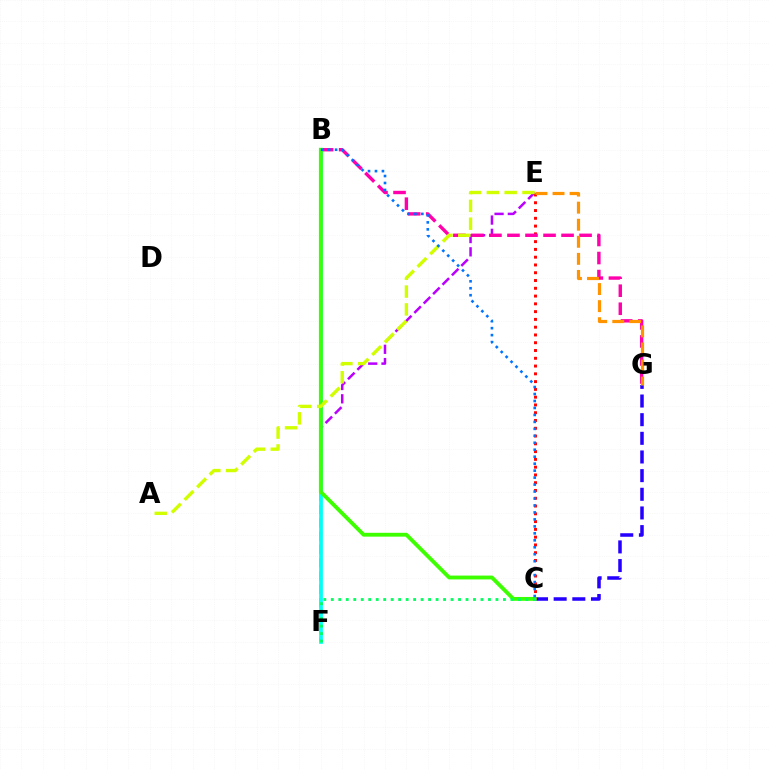{('E', 'F'): [{'color': '#b900ff', 'line_style': 'dashed', 'thickness': 1.81}], ('C', 'G'): [{'color': '#2500ff', 'line_style': 'dashed', 'thickness': 2.53}], ('C', 'E'): [{'color': '#ff0000', 'line_style': 'dotted', 'thickness': 2.11}], ('B', 'G'): [{'color': '#ff00ac', 'line_style': 'dashed', 'thickness': 2.45}], ('E', 'G'): [{'color': '#ff9400', 'line_style': 'dashed', 'thickness': 2.32}], ('B', 'F'): [{'color': '#00fff6', 'line_style': 'solid', 'thickness': 2.68}], ('B', 'C'): [{'color': '#3dff00', 'line_style': 'solid', 'thickness': 2.77}, {'color': '#0074ff', 'line_style': 'dotted', 'thickness': 1.89}], ('C', 'F'): [{'color': '#00ff5c', 'line_style': 'dotted', 'thickness': 2.03}], ('A', 'E'): [{'color': '#d1ff00', 'line_style': 'dashed', 'thickness': 2.42}]}